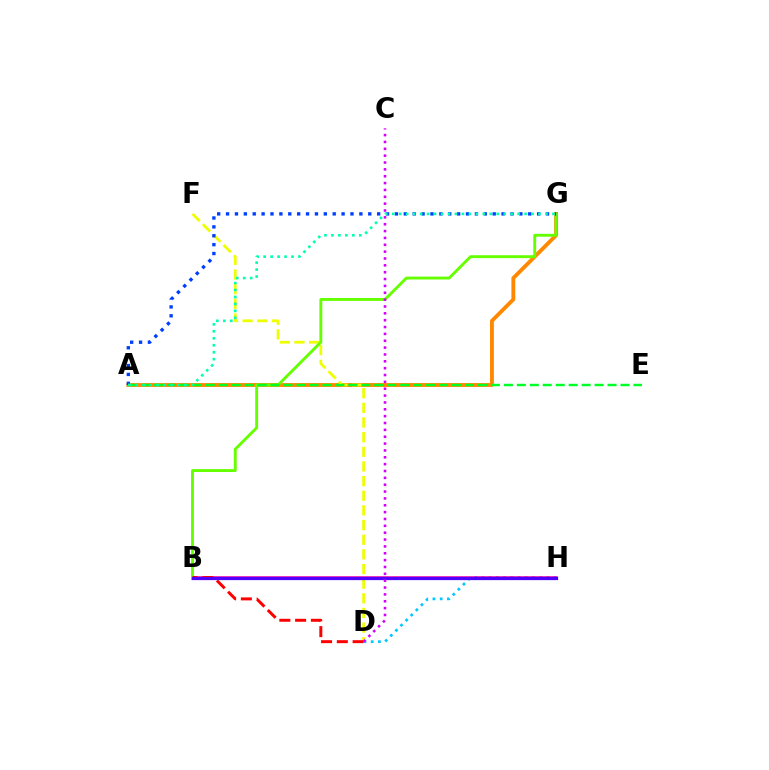{('D', 'H'): [{'color': '#00c7ff', 'line_style': 'dotted', 'thickness': 1.96}], ('B', 'H'): [{'color': '#ff00a0', 'line_style': 'solid', 'thickness': 2.52}, {'color': '#4f00ff', 'line_style': 'solid', 'thickness': 2.33}], ('A', 'G'): [{'color': '#ff8800', 'line_style': 'solid', 'thickness': 2.77}, {'color': '#003fff', 'line_style': 'dotted', 'thickness': 2.41}, {'color': '#00ffaf', 'line_style': 'dotted', 'thickness': 1.89}], ('D', 'F'): [{'color': '#eeff00', 'line_style': 'dashed', 'thickness': 1.99}], ('B', 'G'): [{'color': '#66ff00', 'line_style': 'solid', 'thickness': 2.08}], ('B', 'D'): [{'color': '#ff0000', 'line_style': 'dashed', 'thickness': 2.14}], ('A', 'E'): [{'color': '#00ff27', 'line_style': 'dashed', 'thickness': 1.76}], ('C', 'D'): [{'color': '#d600ff', 'line_style': 'dotted', 'thickness': 1.86}]}